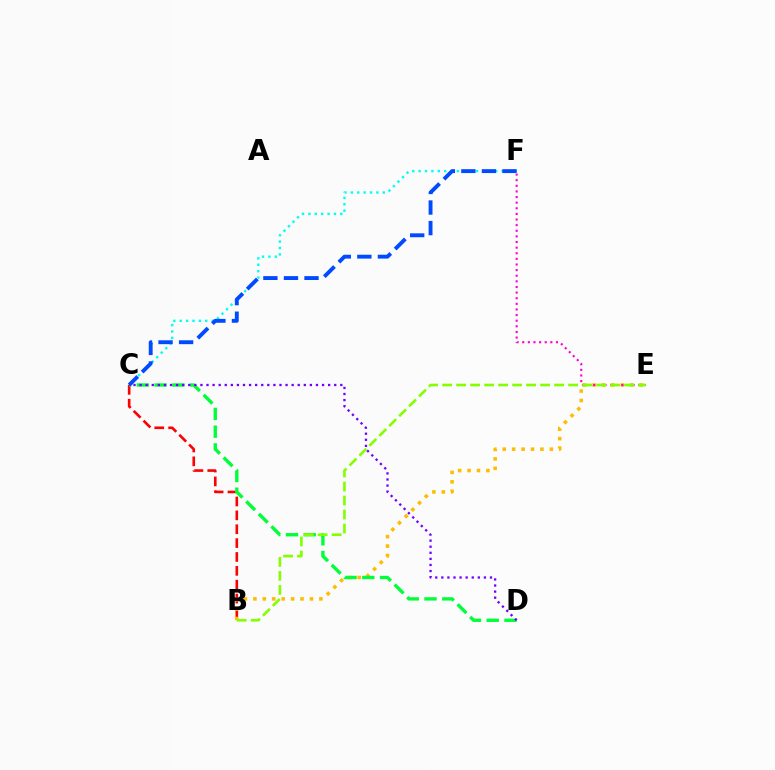{('B', 'C'): [{'color': '#ff0000', 'line_style': 'dashed', 'thickness': 1.88}], ('B', 'E'): [{'color': '#ffbd00', 'line_style': 'dotted', 'thickness': 2.56}, {'color': '#84ff00', 'line_style': 'dashed', 'thickness': 1.9}], ('C', 'F'): [{'color': '#00fff6', 'line_style': 'dotted', 'thickness': 1.73}, {'color': '#004bff', 'line_style': 'dashed', 'thickness': 2.79}], ('C', 'D'): [{'color': '#00ff39', 'line_style': 'dashed', 'thickness': 2.41}, {'color': '#7200ff', 'line_style': 'dotted', 'thickness': 1.65}], ('E', 'F'): [{'color': '#ff00cf', 'line_style': 'dotted', 'thickness': 1.53}]}